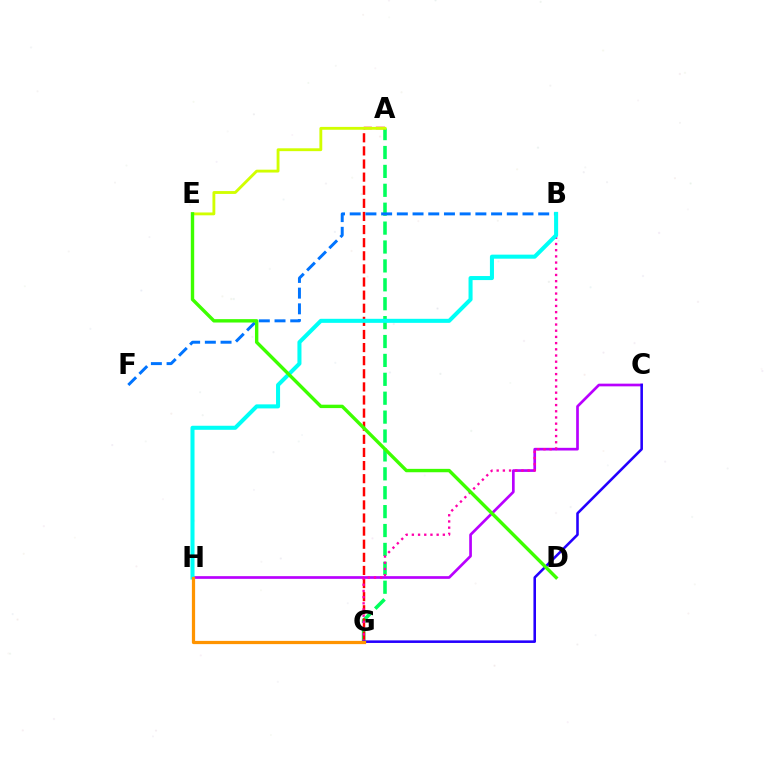{('C', 'H'): [{'color': '#b900ff', 'line_style': 'solid', 'thickness': 1.94}], ('A', 'G'): [{'color': '#00ff5c', 'line_style': 'dashed', 'thickness': 2.57}, {'color': '#ff0000', 'line_style': 'dashed', 'thickness': 1.78}], ('B', 'F'): [{'color': '#0074ff', 'line_style': 'dashed', 'thickness': 2.13}], ('A', 'E'): [{'color': '#d1ff00', 'line_style': 'solid', 'thickness': 2.05}], ('B', 'G'): [{'color': '#ff00ac', 'line_style': 'dotted', 'thickness': 1.68}], ('B', 'H'): [{'color': '#00fff6', 'line_style': 'solid', 'thickness': 2.91}], ('C', 'G'): [{'color': '#2500ff', 'line_style': 'solid', 'thickness': 1.85}], ('G', 'H'): [{'color': '#ff9400', 'line_style': 'solid', 'thickness': 2.32}], ('D', 'E'): [{'color': '#3dff00', 'line_style': 'solid', 'thickness': 2.44}]}